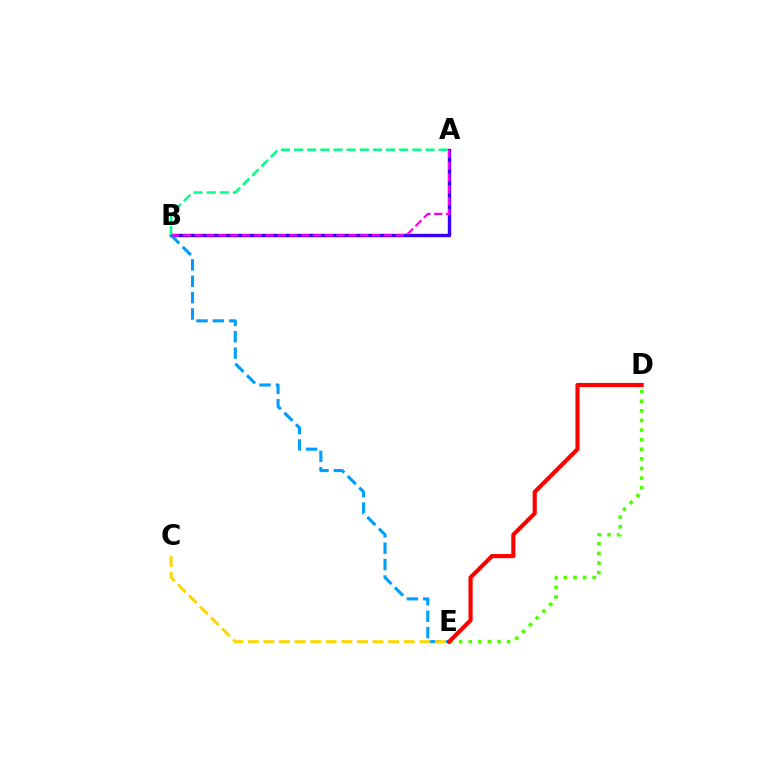{('D', 'E'): [{'color': '#4fff00', 'line_style': 'dotted', 'thickness': 2.61}, {'color': '#ff0000', 'line_style': 'solid', 'thickness': 2.99}], ('A', 'B'): [{'color': '#3700ff', 'line_style': 'solid', 'thickness': 2.45}, {'color': '#00ff86', 'line_style': 'dashed', 'thickness': 1.79}, {'color': '#ff00ed', 'line_style': 'dashed', 'thickness': 1.61}], ('B', 'E'): [{'color': '#009eff', 'line_style': 'dashed', 'thickness': 2.22}], ('C', 'E'): [{'color': '#ffd500', 'line_style': 'dashed', 'thickness': 2.12}]}